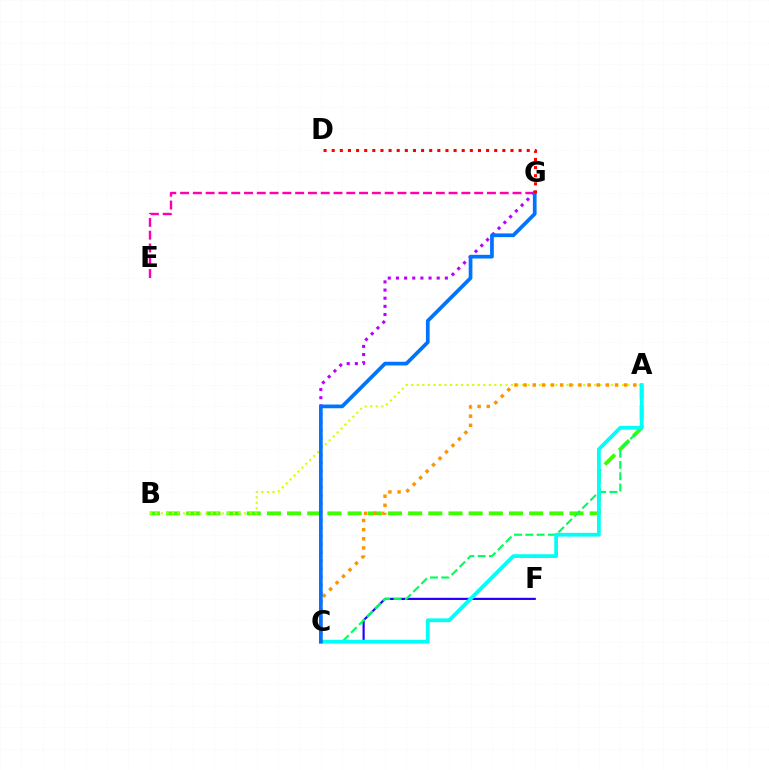{('A', 'B'): [{'color': '#3dff00', 'line_style': 'dashed', 'thickness': 2.74}, {'color': '#d1ff00', 'line_style': 'dotted', 'thickness': 1.51}], ('C', 'F'): [{'color': '#2500ff', 'line_style': 'solid', 'thickness': 1.56}], ('A', 'C'): [{'color': '#00ff5c', 'line_style': 'dashed', 'thickness': 1.54}, {'color': '#00fff6', 'line_style': 'solid', 'thickness': 2.71}, {'color': '#ff9400', 'line_style': 'dotted', 'thickness': 2.48}], ('E', 'G'): [{'color': '#ff00ac', 'line_style': 'dashed', 'thickness': 1.74}], ('C', 'G'): [{'color': '#b900ff', 'line_style': 'dotted', 'thickness': 2.21}, {'color': '#0074ff', 'line_style': 'solid', 'thickness': 2.68}], ('D', 'G'): [{'color': '#ff0000', 'line_style': 'dotted', 'thickness': 2.21}]}